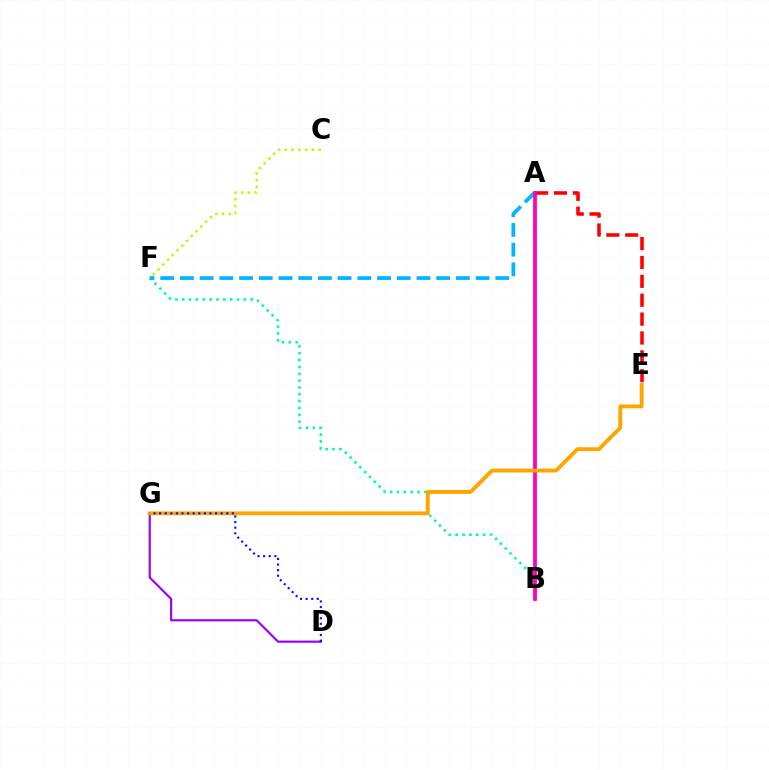{('B', 'F'): [{'color': '#00ff9d', 'line_style': 'dotted', 'thickness': 1.86}], ('A', 'E'): [{'color': '#ff0000', 'line_style': 'dashed', 'thickness': 2.56}], ('D', 'G'): [{'color': '#9b00ff', 'line_style': 'solid', 'thickness': 1.56}, {'color': '#0010ff', 'line_style': 'dotted', 'thickness': 1.52}], ('A', 'F'): [{'color': '#00b5ff', 'line_style': 'dashed', 'thickness': 2.68}], ('A', 'B'): [{'color': '#08ff00', 'line_style': 'dashed', 'thickness': 1.59}, {'color': '#ff00bd', 'line_style': 'solid', 'thickness': 2.71}], ('E', 'G'): [{'color': '#ffa500', 'line_style': 'solid', 'thickness': 2.77}], ('C', 'F'): [{'color': '#b3ff00', 'line_style': 'dotted', 'thickness': 1.83}]}